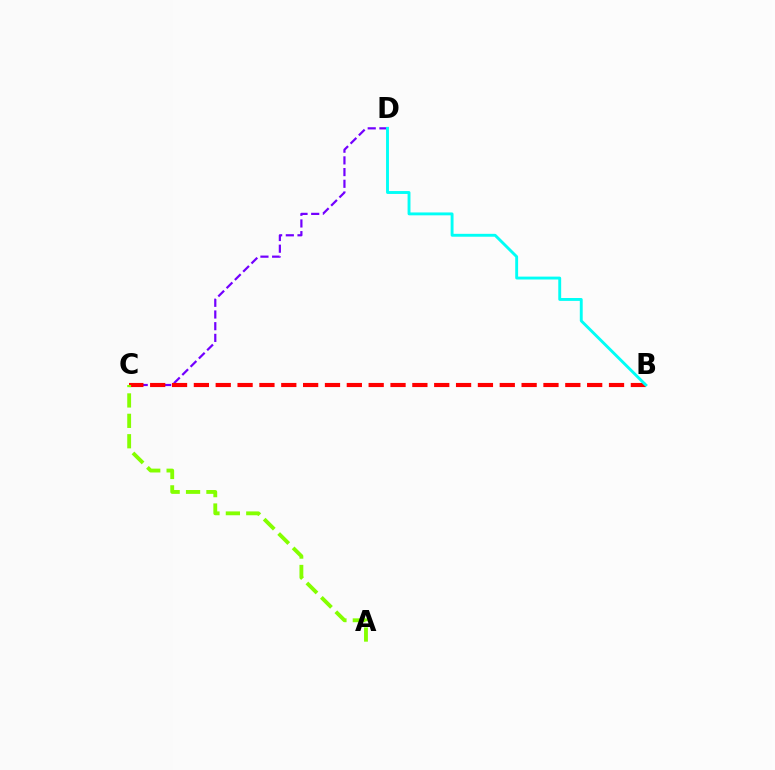{('C', 'D'): [{'color': '#7200ff', 'line_style': 'dashed', 'thickness': 1.59}], ('B', 'C'): [{'color': '#ff0000', 'line_style': 'dashed', 'thickness': 2.97}], ('B', 'D'): [{'color': '#00fff6', 'line_style': 'solid', 'thickness': 2.08}], ('A', 'C'): [{'color': '#84ff00', 'line_style': 'dashed', 'thickness': 2.77}]}